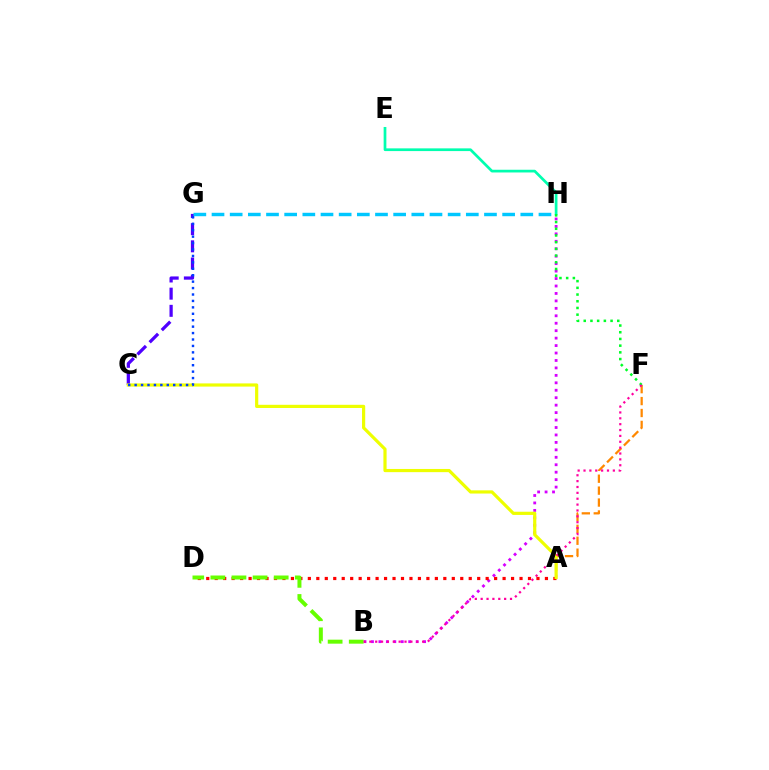{('C', 'G'): [{'color': '#4f00ff', 'line_style': 'dashed', 'thickness': 2.33}, {'color': '#003fff', 'line_style': 'dotted', 'thickness': 1.75}], ('B', 'H'): [{'color': '#d600ff', 'line_style': 'dotted', 'thickness': 2.02}], ('E', 'H'): [{'color': '#00ffaf', 'line_style': 'solid', 'thickness': 1.96}], ('A', 'D'): [{'color': '#ff0000', 'line_style': 'dotted', 'thickness': 2.3}], ('F', 'H'): [{'color': '#00ff27', 'line_style': 'dotted', 'thickness': 1.82}], ('A', 'F'): [{'color': '#ff8800', 'line_style': 'dashed', 'thickness': 1.62}], ('B', 'D'): [{'color': '#66ff00', 'line_style': 'dashed', 'thickness': 2.87}], ('A', 'C'): [{'color': '#eeff00', 'line_style': 'solid', 'thickness': 2.3}], ('G', 'H'): [{'color': '#00c7ff', 'line_style': 'dashed', 'thickness': 2.47}], ('B', 'F'): [{'color': '#ff00a0', 'line_style': 'dotted', 'thickness': 1.59}]}